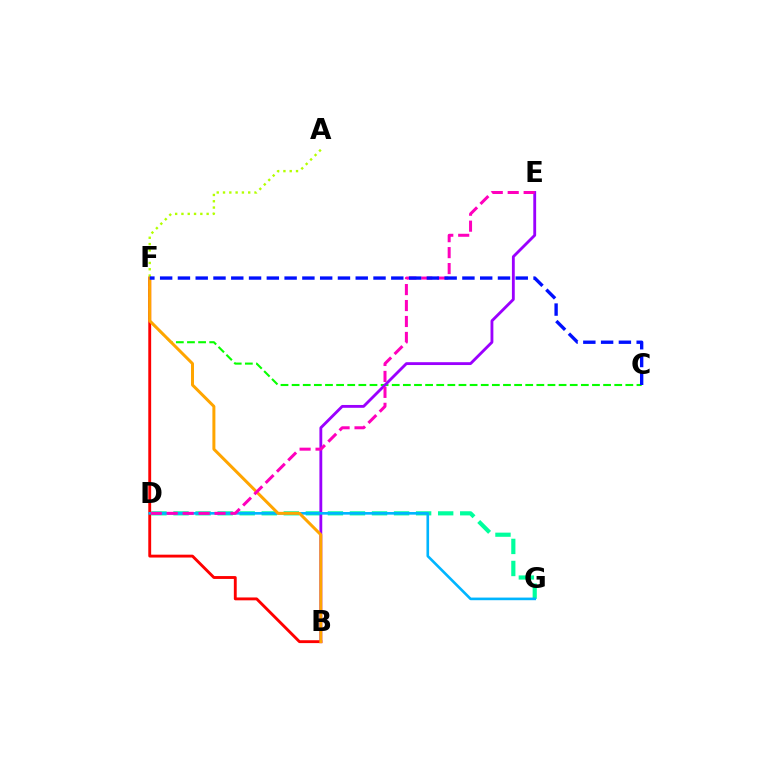{('C', 'F'): [{'color': '#08ff00', 'line_style': 'dashed', 'thickness': 1.51}, {'color': '#0010ff', 'line_style': 'dashed', 'thickness': 2.42}], ('D', 'G'): [{'color': '#00ff9d', 'line_style': 'dashed', 'thickness': 3.0}, {'color': '#00b5ff', 'line_style': 'solid', 'thickness': 1.89}], ('B', 'E'): [{'color': '#9b00ff', 'line_style': 'solid', 'thickness': 2.04}], ('B', 'F'): [{'color': '#ff0000', 'line_style': 'solid', 'thickness': 2.07}, {'color': '#ffa500', 'line_style': 'solid', 'thickness': 2.15}], ('A', 'F'): [{'color': '#b3ff00', 'line_style': 'dotted', 'thickness': 1.71}], ('D', 'E'): [{'color': '#ff00bd', 'line_style': 'dashed', 'thickness': 2.17}]}